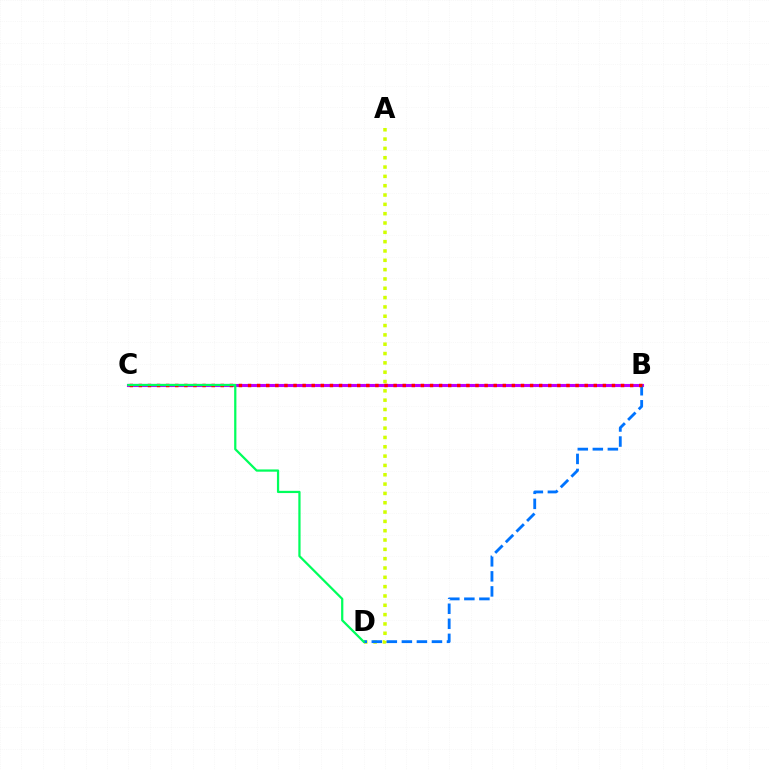{('B', 'C'): [{'color': '#b900ff', 'line_style': 'solid', 'thickness': 2.23}, {'color': '#ff0000', 'line_style': 'dotted', 'thickness': 2.47}], ('A', 'D'): [{'color': '#d1ff00', 'line_style': 'dotted', 'thickness': 2.53}], ('B', 'D'): [{'color': '#0074ff', 'line_style': 'dashed', 'thickness': 2.04}], ('C', 'D'): [{'color': '#00ff5c', 'line_style': 'solid', 'thickness': 1.61}]}